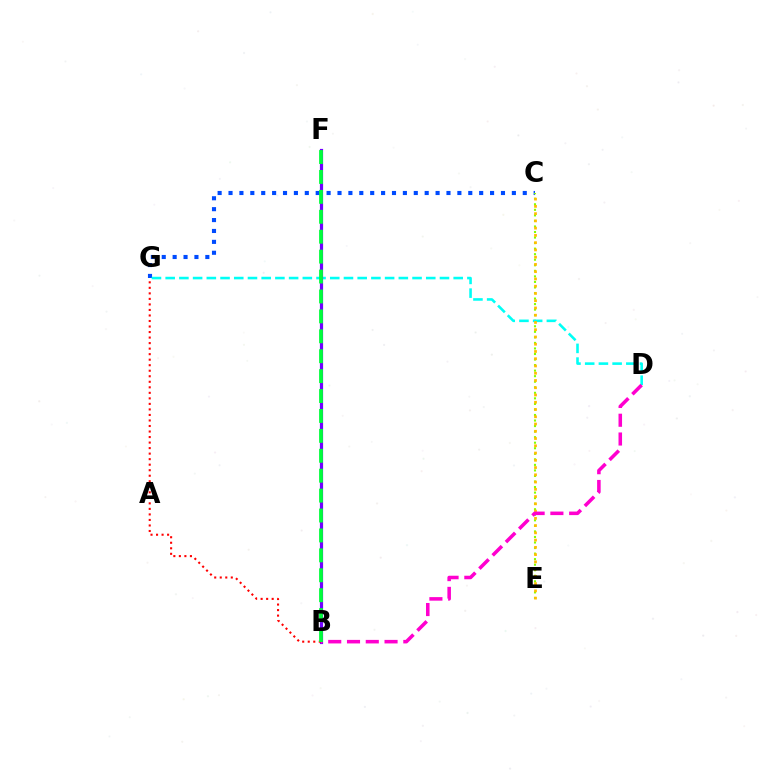{('C', 'G'): [{'color': '#004bff', 'line_style': 'dotted', 'thickness': 2.96}], ('C', 'E'): [{'color': '#84ff00', 'line_style': 'dotted', 'thickness': 1.51}, {'color': '#ffbd00', 'line_style': 'dotted', 'thickness': 1.97}], ('D', 'G'): [{'color': '#00fff6', 'line_style': 'dashed', 'thickness': 1.86}], ('B', 'F'): [{'color': '#7200ff', 'line_style': 'solid', 'thickness': 2.29}, {'color': '#00ff39', 'line_style': 'dashed', 'thickness': 2.71}], ('B', 'G'): [{'color': '#ff0000', 'line_style': 'dotted', 'thickness': 1.5}], ('B', 'D'): [{'color': '#ff00cf', 'line_style': 'dashed', 'thickness': 2.55}]}